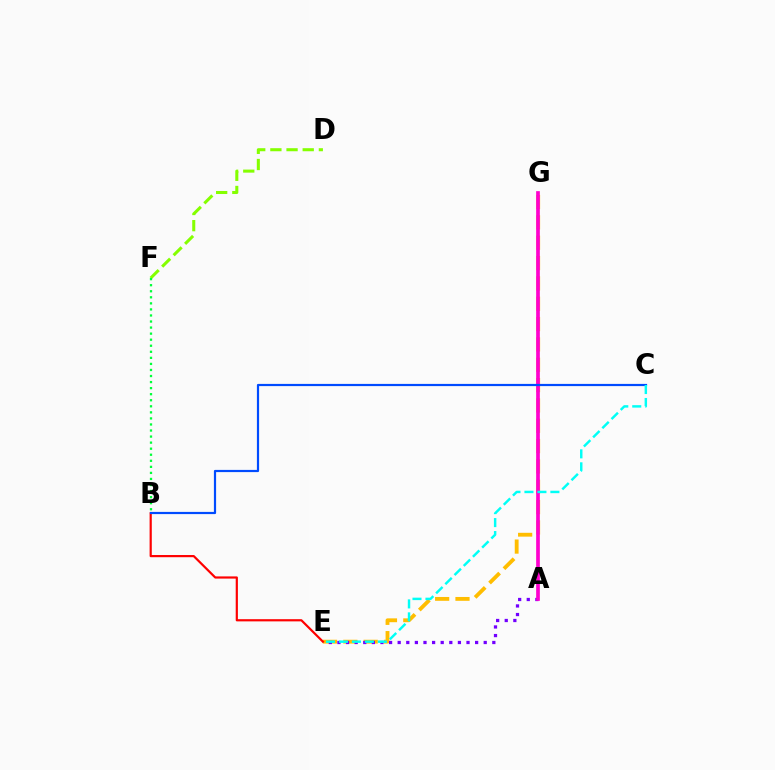{('E', 'G'): [{'color': '#ffbd00', 'line_style': 'dashed', 'thickness': 2.76}], ('A', 'E'): [{'color': '#7200ff', 'line_style': 'dotted', 'thickness': 2.34}], ('B', 'E'): [{'color': '#ff0000', 'line_style': 'solid', 'thickness': 1.58}], ('D', 'F'): [{'color': '#84ff00', 'line_style': 'dashed', 'thickness': 2.2}], ('B', 'F'): [{'color': '#00ff39', 'line_style': 'dotted', 'thickness': 1.65}], ('A', 'G'): [{'color': '#ff00cf', 'line_style': 'solid', 'thickness': 2.65}], ('B', 'C'): [{'color': '#004bff', 'line_style': 'solid', 'thickness': 1.58}], ('C', 'E'): [{'color': '#00fff6', 'line_style': 'dashed', 'thickness': 1.76}]}